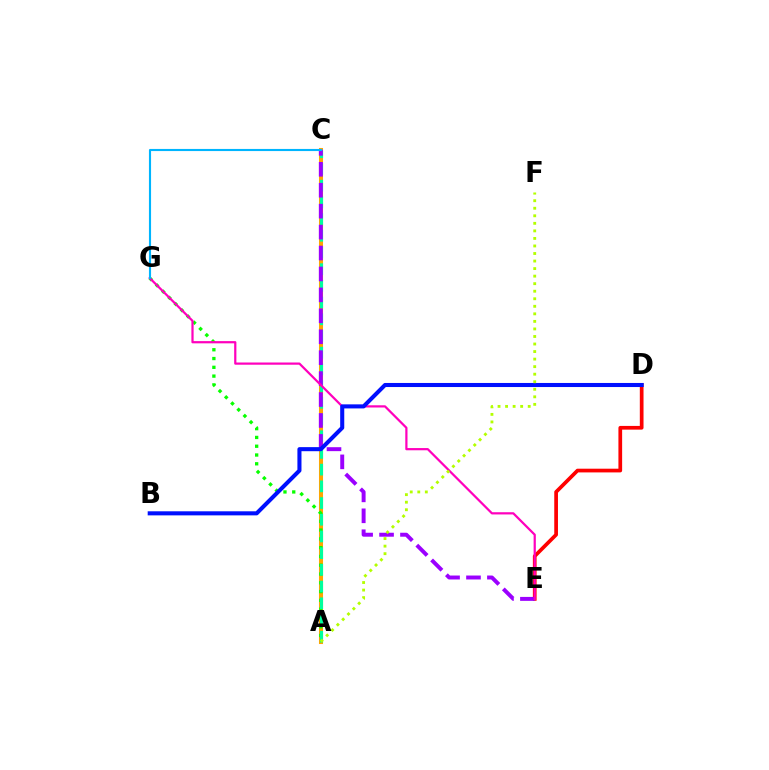{('A', 'C'): [{'color': '#ffa500', 'line_style': 'solid', 'thickness': 2.92}, {'color': '#00ff9d', 'line_style': 'dashed', 'thickness': 2.27}], ('A', 'G'): [{'color': '#08ff00', 'line_style': 'dotted', 'thickness': 2.39}], ('D', 'E'): [{'color': '#ff0000', 'line_style': 'solid', 'thickness': 2.67}], ('C', 'E'): [{'color': '#9b00ff', 'line_style': 'dashed', 'thickness': 2.84}], ('E', 'G'): [{'color': '#ff00bd', 'line_style': 'solid', 'thickness': 1.6}], ('B', 'D'): [{'color': '#0010ff', 'line_style': 'solid', 'thickness': 2.93}], ('C', 'G'): [{'color': '#00b5ff', 'line_style': 'solid', 'thickness': 1.53}], ('A', 'F'): [{'color': '#b3ff00', 'line_style': 'dotted', 'thickness': 2.05}]}